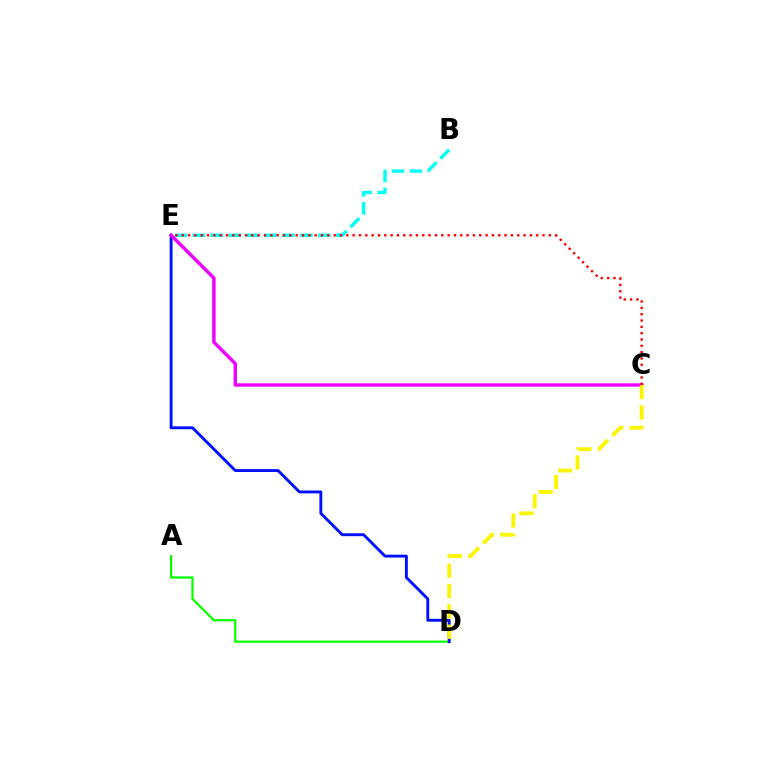{('A', 'D'): [{'color': '#08ff00', 'line_style': 'solid', 'thickness': 1.62}], ('B', 'E'): [{'color': '#00fff6', 'line_style': 'dashed', 'thickness': 2.43}], ('D', 'E'): [{'color': '#0010ff', 'line_style': 'solid', 'thickness': 2.08}], ('C', 'E'): [{'color': '#ee00ff', 'line_style': 'solid', 'thickness': 2.46}, {'color': '#ff0000', 'line_style': 'dotted', 'thickness': 1.72}], ('C', 'D'): [{'color': '#fcf500', 'line_style': 'dashed', 'thickness': 2.76}]}